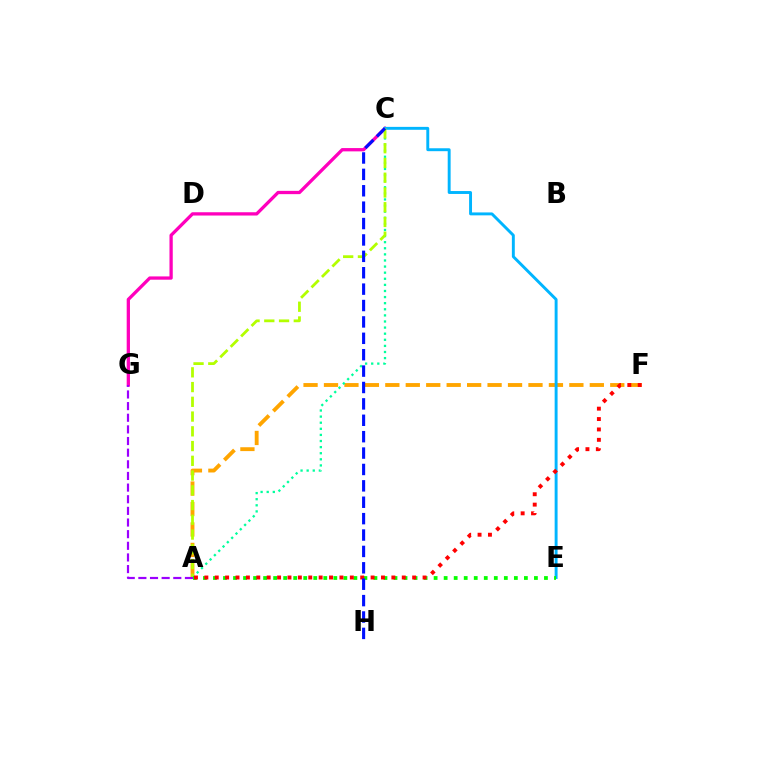{('A', 'F'): [{'color': '#ffa500', 'line_style': 'dashed', 'thickness': 2.78}, {'color': '#ff0000', 'line_style': 'dotted', 'thickness': 2.82}], ('A', 'C'): [{'color': '#00ff9d', 'line_style': 'dotted', 'thickness': 1.66}, {'color': '#b3ff00', 'line_style': 'dashed', 'thickness': 2.0}], ('C', 'G'): [{'color': '#ff00bd', 'line_style': 'solid', 'thickness': 2.37}], ('C', 'E'): [{'color': '#00b5ff', 'line_style': 'solid', 'thickness': 2.1}], ('A', 'E'): [{'color': '#08ff00', 'line_style': 'dotted', 'thickness': 2.73}], ('A', 'G'): [{'color': '#9b00ff', 'line_style': 'dashed', 'thickness': 1.58}], ('C', 'H'): [{'color': '#0010ff', 'line_style': 'dashed', 'thickness': 2.23}]}